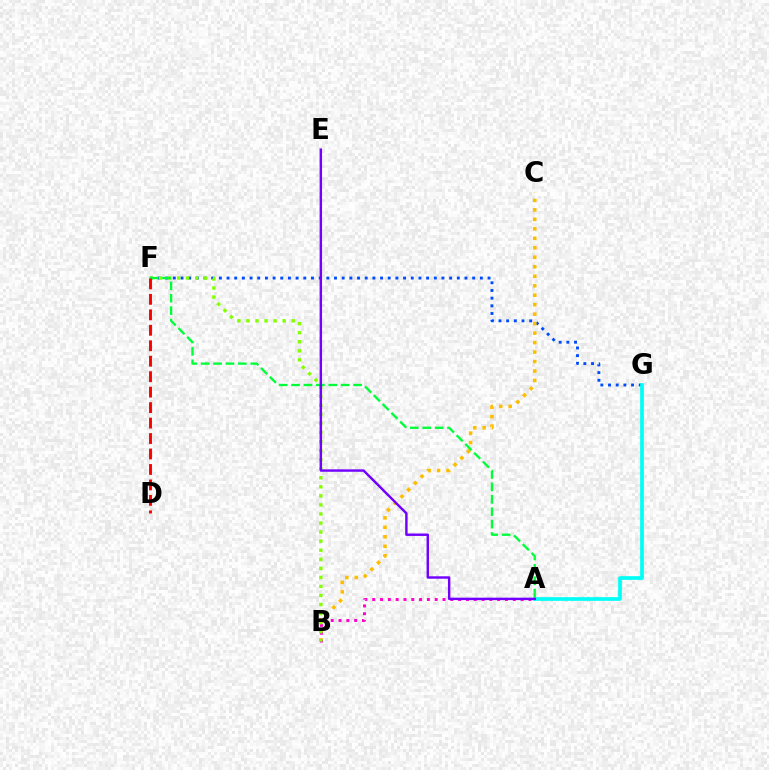{('F', 'G'): [{'color': '#004bff', 'line_style': 'dotted', 'thickness': 2.09}], ('A', 'G'): [{'color': '#00fff6', 'line_style': 'solid', 'thickness': 2.67}], ('B', 'C'): [{'color': '#ffbd00', 'line_style': 'dotted', 'thickness': 2.58}], ('A', 'B'): [{'color': '#ff00cf', 'line_style': 'dotted', 'thickness': 2.12}], ('B', 'F'): [{'color': '#84ff00', 'line_style': 'dotted', 'thickness': 2.46}], ('A', 'F'): [{'color': '#00ff39', 'line_style': 'dashed', 'thickness': 1.69}], ('D', 'F'): [{'color': '#ff0000', 'line_style': 'dashed', 'thickness': 2.1}], ('A', 'E'): [{'color': '#7200ff', 'line_style': 'solid', 'thickness': 1.75}]}